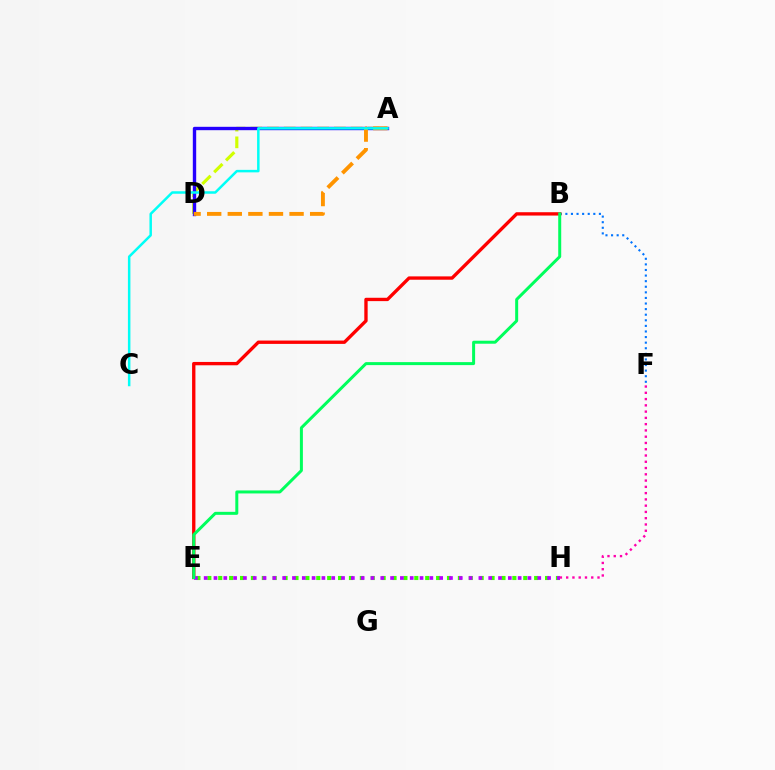{('E', 'H'): [{'color': '#3dff00', 'line_style': 'dotted', 'thickness': 2.96}, {'color': '#b900ff', 'line_style': 'dotted', 'thickness': 2.67}], ('B', 'F'): [{'color': '#0074ff', 'line_style': 'dotted', 'thickness': 1.52}], ('B', 'E'): [{'color': '#ff0000', 'line_style': 'solid', 'thickness': 2.41}, {'color': '#00ff5c', 'line_style': 'solid', 'thickness': 2.15}], ('A', 'D'): [{'color': '#d1ff00', 'line_style': 'dashed', 'thickness': 2.27}, {'color': '#2500ff', 'line_style': 'solid', 'thickness': 2.43}, {'color': '#ff9400', 'line_style': 'dashed', 'thickness': 2.8}], ('A', 'C'): [{'color': '#00fff6', 'line_style': 'solid', 'thickness': 1.8}], ('F', 'H'): [{'color': '#ff00ac', 'line_style': 'dotted', 'thickness': 1.7}]}